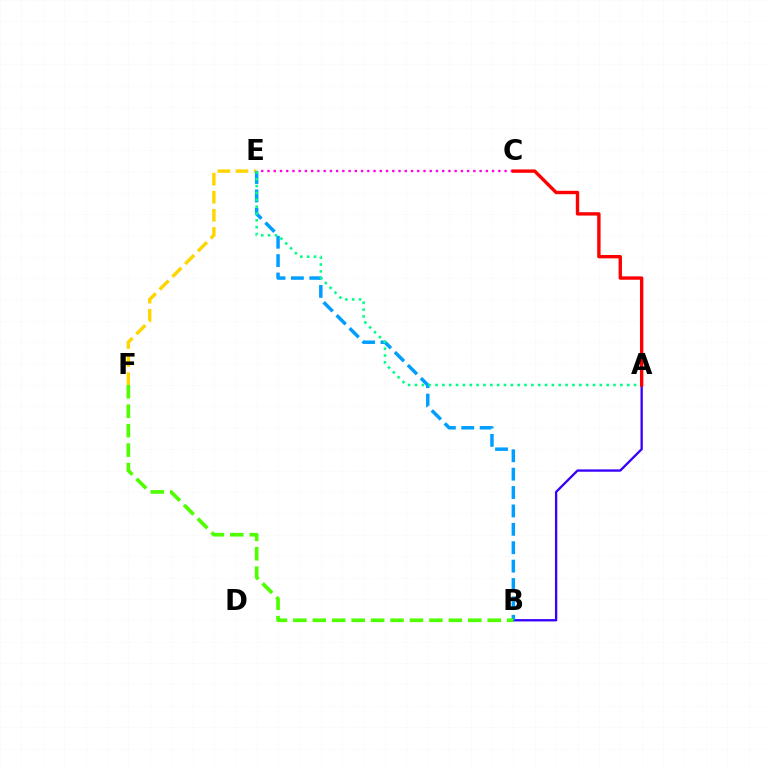{('E', 'F'): [{'color': '#ffd500', 'line_style': 'dashed', 'thickness': 2.46}], ('A', 'B'): [{'color': '#3700ff', 'line_style': 'solid', 'thickness': 1.67}], ('B', 'E'): [{'color': '#009eff', 'line_style': 'dashed', 'thickness': 2.5}], ('A', 'E'): [{'color': '#00ff86', 'line_style': 'dotted', 'thickness': 1.86}], ('C', 'E'): [{'color': '#ff00ed', 'line_style': 'dotted', 'thickness': 1.7}], ('B', 'F'): [{'color': '#4fff00', 'line_style': 'dashed', 'thickness': 2.64}], ('A', 'C'): [{'color': '#ff0000', 'line_style': 'solid', 'thickness': 2.43}]}